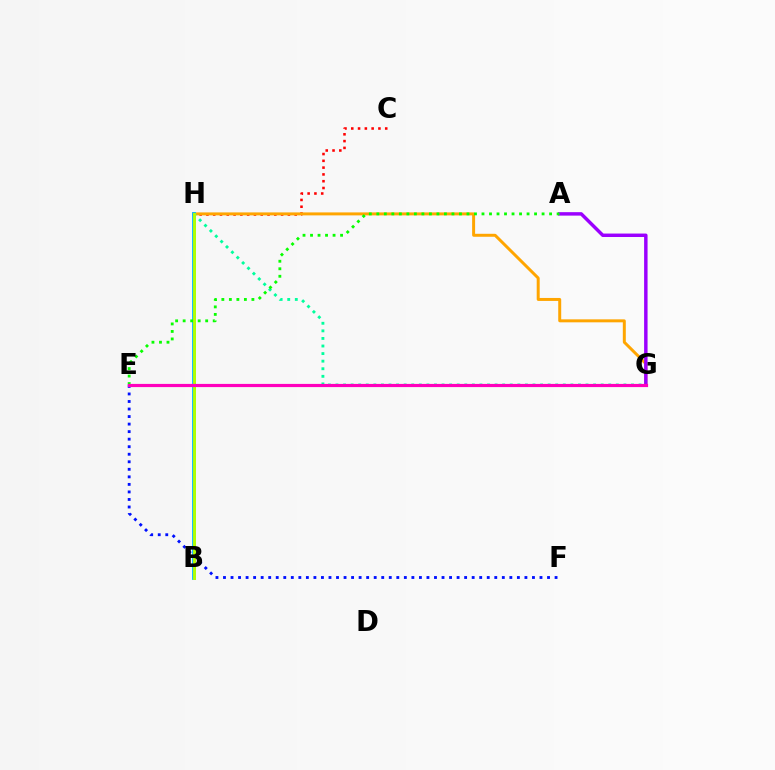{('C', 'H'): [{'color': '#ff0000', 'line_style': 'dotted', 'thickness': 1.84}], ('G', 'H'): [{'color': '#ffa500', 'line_style': 'solid', 'thickness': 2.14}, {'color': '#00ff9d', 'line_style': 'dotted', 'thickness': 2.06}], ('E', 'F'): [{'color': '#0010ff', 'line_style': 'dotted', 'thickness': 2.05}], ('B', 'H'): [{'color': '#00b5ff', 'line_style': 'solid', 'thickness': 2.73}, {'color': '#b3ff00', 'line_style': 'solid', 'thickness': 2.1}], ('A', 'G'): [{'color': '#9b00ff', 'line_style': 'solid', 'thickness': 2.49}], ('A', 'E'): [{'color': '#08ff00', 'line_style': 'dotted', 'thickness': 2.04}], ('E', 'G'): [{'color': '#ff00bd', 'line_style': 'solid', 'thickness': 2.29}]}